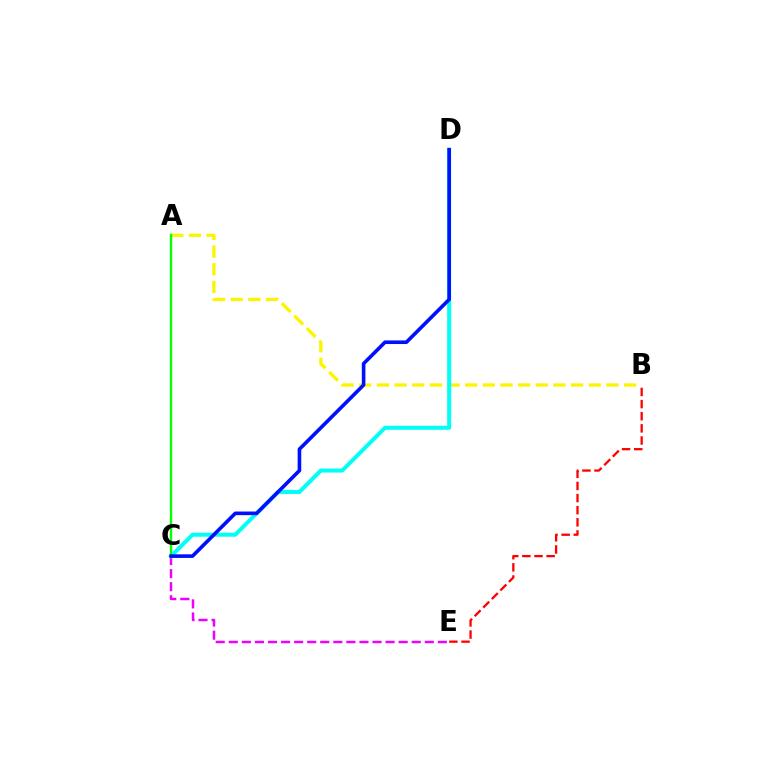{('A', 'B'): [{'color': '#fcf500', 'line_style': 'dashed', 'thickness': 2.4}], ('B', 'E'): [{'color': '#ff0000', 'line_style': 'dashed', 'thickness': 1.65}], ('C', 'E'): [{'color': '#ee00ff', 'line_style': 'dashed', 'thickness': 1.78}], ('C', 'D'): [{'color': '#00fff6', 'line_style': 'solid', 'thickness': 2.89}, {'color': '#0010ff', 'line_style': 'solid', 'thickness': 2.6}], ('A', 'C'): [{'color': '#08ff00', 'line_style': 'solid', 'thickness': 1.71}]}